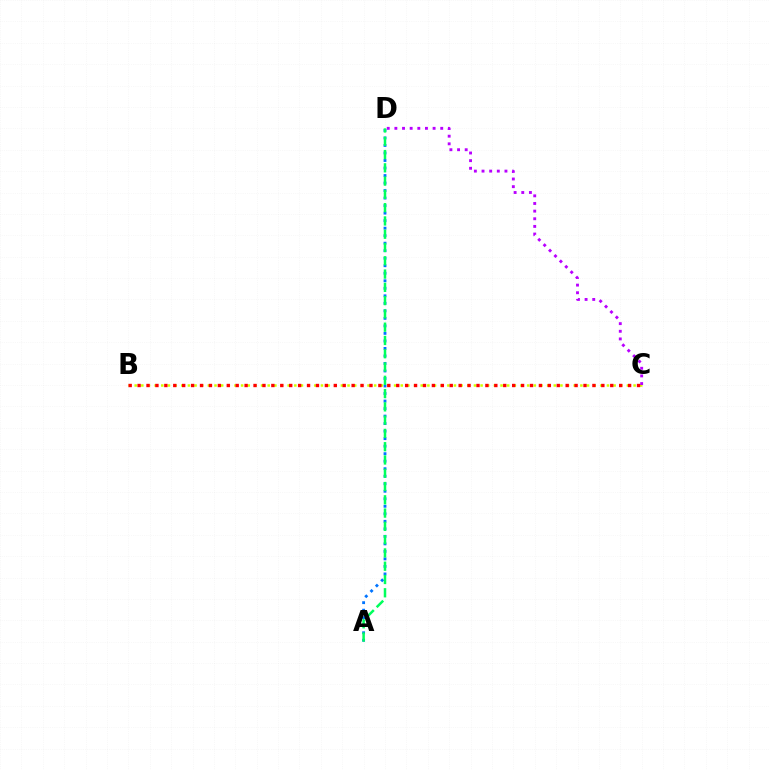{('A', 'D'): [{'color': '#0074ff', 'line_style': 'dotted', 'thickness': 2.04}, {'color': '#00ff5c', 'line_style': 'dashed', 'thickness': 1.8}], ('B', 'C'): [{'color': '#d1ff00', 'line_style': 'dotted', 'thickness': 1.81}, {'color': '#ff0000', 'line_style': 'dotted', 'thickness': 2.42}], ('C', 'D'): [{'color': '#b900ff', 'line_style': 'dotted', 'thickness': 2.08}]}